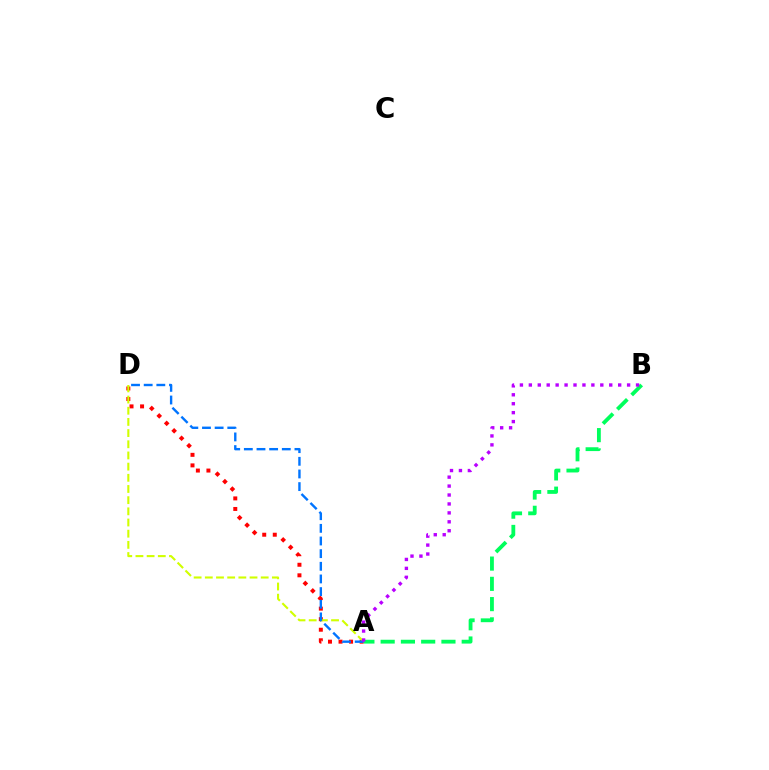{('A', 'B'): [{'color': '#00ff5c', 'line_style': 'dashed', 'thickness': 2.75}, {'color': '#b900ff', 'line_style': 'dotted', 'thickness': 2.43}], ('A', 'D'): [{'color': '#ff0000', 'line_style': 'dotted', 'thickness': 2.87}, {'color': '#d1ff00', 'line_style': 'dashed', 'thickness': 1.52}, {'color': '#0074ff', 'line_style': 'dashed', 'thickness': 1.72}]}